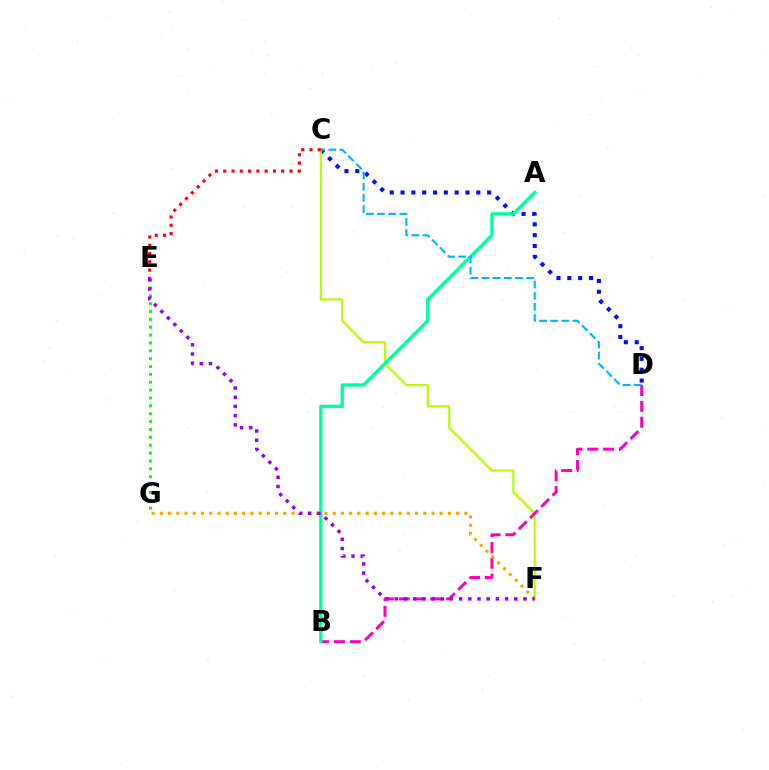{('C', 'D'): [{'color': '#0010ff', 'line_style': 'dotted', 'thickness': 2.94}, {'color': '#00b5ff', 'line_style': 'dashed', 'thickness': 1.51}], ('C', 'F'): [{'color': '#b3ff00', 'line_style': 'solid', 'thickness': 1.55}], ('B', 'D'): [{'color': '#ff00bd', 'line_style': 'dashed', 'thickness': 2.15}], ('F', 'G'): [{'color': '#ffa500', 'line_style': 'dotted', 'thickness': 2.24}], ('A', 'B'): [{'color': '#00ff9d', 'line_style': 'solid', 'thickness': 2.41}], ('E', 'G'): [{'color': '#08ff00', 'line_style': 'dotted', 'thickness': 2.14}], ('E', 'F'): [{'color': '#9b00ff', 'line_style': 'dotted', 'thickness': 2.5}], ('C', 'E'): [{'color': '#ff0000', 'line_style': 'dotted', 'thickness': 2.25}]}